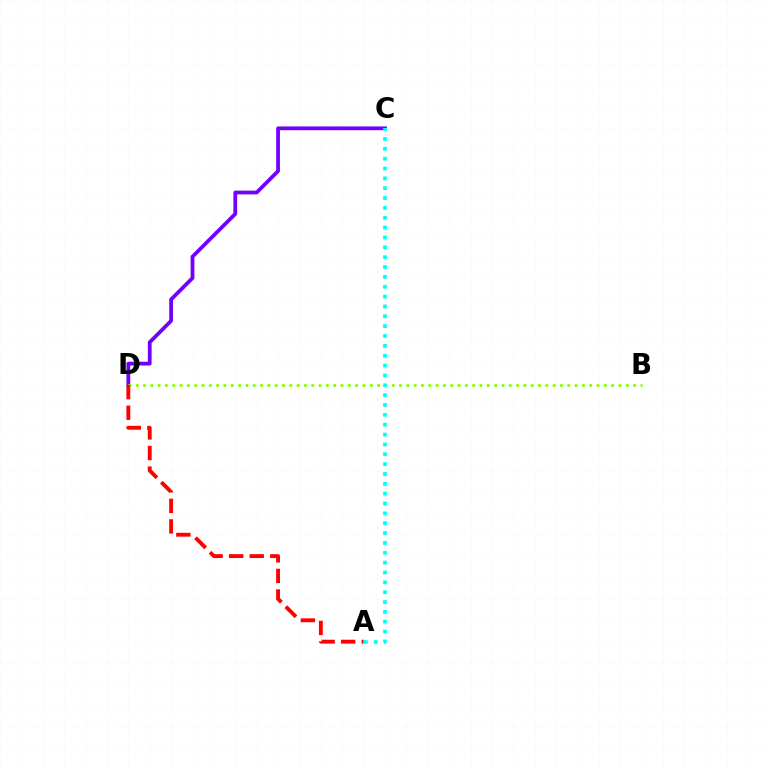{('C', 'D'): [{'color': '#7200ff', 'line_style': 'solid', 'thickness': 2.72}], ('B', 'D'): [{'color': '#84ff00', 'line_style': 'dotted', 'thickness': 1.99}], ('A', 'C'): [{'color': '#00fff6', 'line_style': 'dotted', 'thickness': 2.68}], ('A', 'D'): [{'color': '#ff0000', 'line_style': 'dashed', 'thickness': 2.79}]}